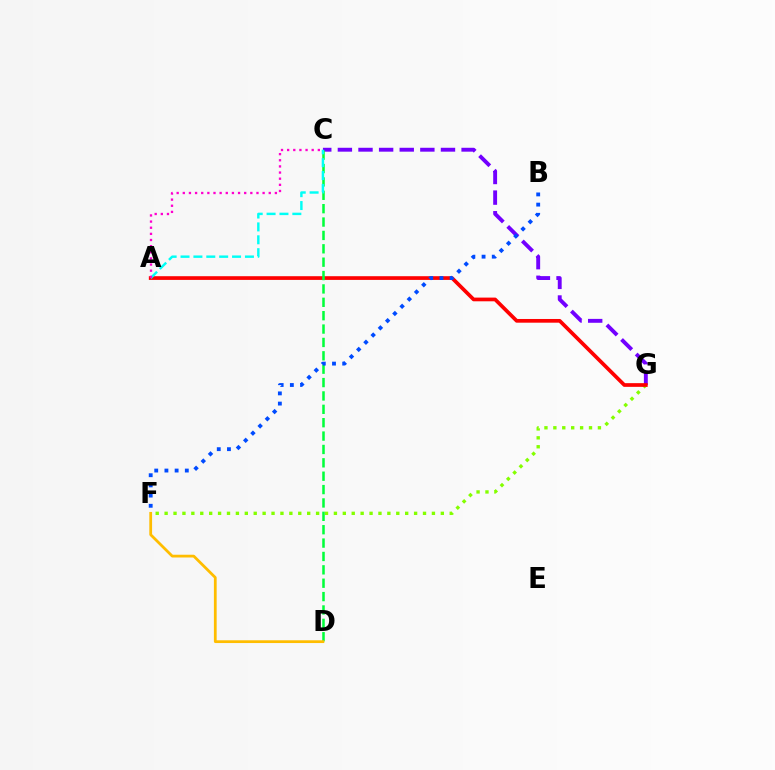{('C', 'G'): [{'color': '#7200ff', 'line_style': 'dashed', 'thickness': 2.8}], ('F', 'G'): [{'color': '#84ff00', 'line_style': 'dotted', 'thickness': 2.42}], ('A', 'G'): [{'color': '#ff0000', 'line_style': 'solid', 'thickness': 2.67}], ('C', 'D'): [{'color': '#00ff39', 'line_style': 'dashed', 'thickness': 1.82}], ('B', 'F'): [{'color': '#004bff', 'line_style': 'dotted', 'thickness': 2.77}], ('A', 'C'): [{'color': '#00fff6', 'line_style': 'dashed', 'thickness': 1.75}, {'color': '#ff00cf', 'line_style': 'dotted', 'thickness': 1.67}], ('D', 'F'): [{'color': '#ffbd00', 'line_style': 'solid', 'thickness': 1.99}]}